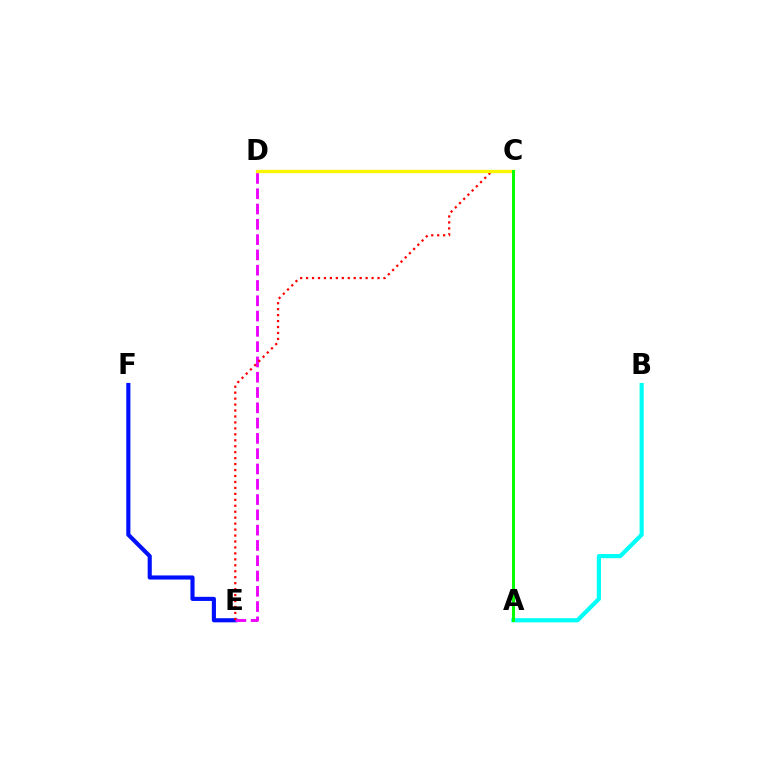{('A', 'B'): [{'color': '#00fff6', 'line_style': 'solid', 'thickness': 3.0}], ('E', 'F'): [{'color': '#0010ff', 'line_style': 'solid', 'thickness': 2.97}], ('D', 'E'): [{'color': '#ee00ff', 'line_style': 'dashed', 'thickness': 2.08}], ('C', 'E'): [{'color': '#ff0000', 'line_style': 'dotted', 'thickness': 1.62}], ('C', 'D'): [{'color': '#fcf500', 'line_style': 'solid', 'thickness': 2.38}], ('A', 'C'): [{'color': '#08ff00', 'line_style': 'solid', 'thickness': 2.16}]}